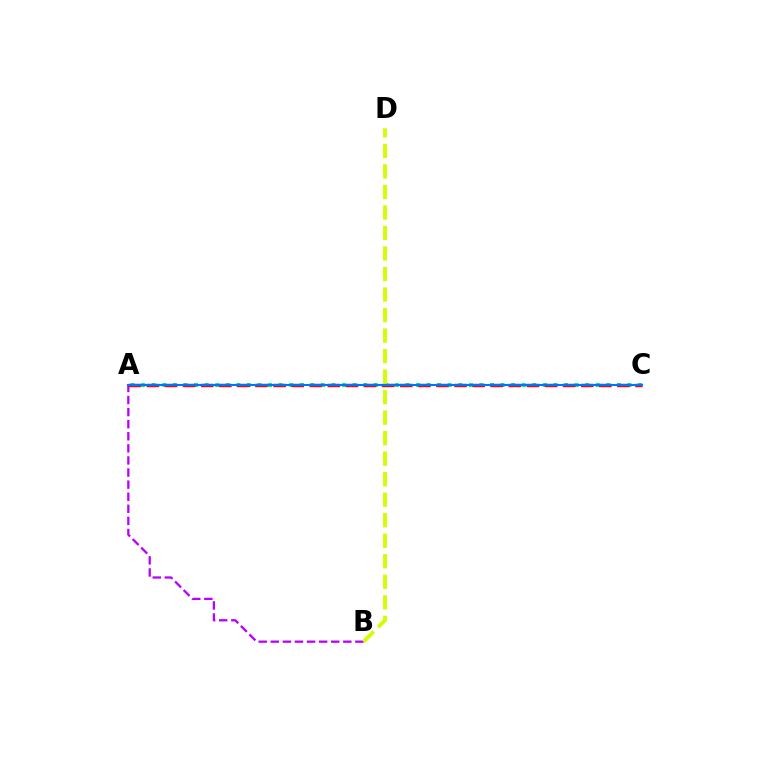{('A', 'C'): [{'color': '#00ff5c', 'line_style': 'dotted', 'thickness': 2.87}, {'color': '#ff0000', 'line_style': 'dashed', 'thickness': 2.46}, {'color': '#0074ff', 'line_style': 'solid', 'thickness': 1.5}], ('A', 'B'): [{'color': '#b900ff', 'line_style': 'dashed', 'thickness': 1.64}], ('B', 'D'): [{'color': '#d1ff00', 'line_style': 'dashed', 'thickness': 2.79}]}